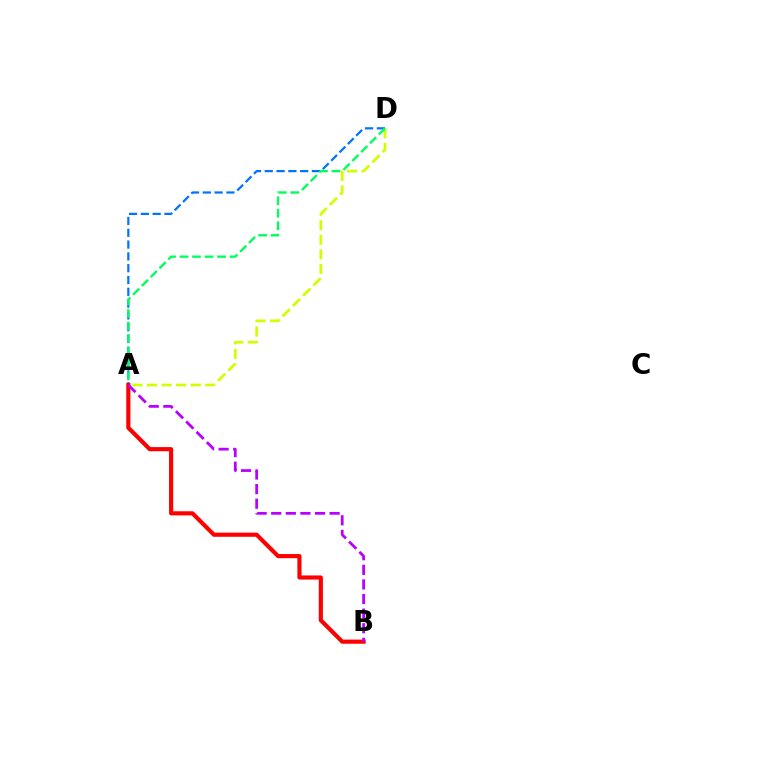{('A', 'D'): [{'color': '#0074ff', 'line_style': 'dashed', 'thickness': 1.6}, {'color': '#d1ff00', 'line_style': 'dashed', 'thickness': 1.98}, {'color': '#00ff5c', 'line_style': 'dashed', 'thickness': 1.7}], ('A', 'B'): [{'color': '#ff0000', 'line_style': 'solid', 'thickness': 2.98}, {'color': '#b900ff', 'line_style': 'dashed', 'thickness': 1.98}]}